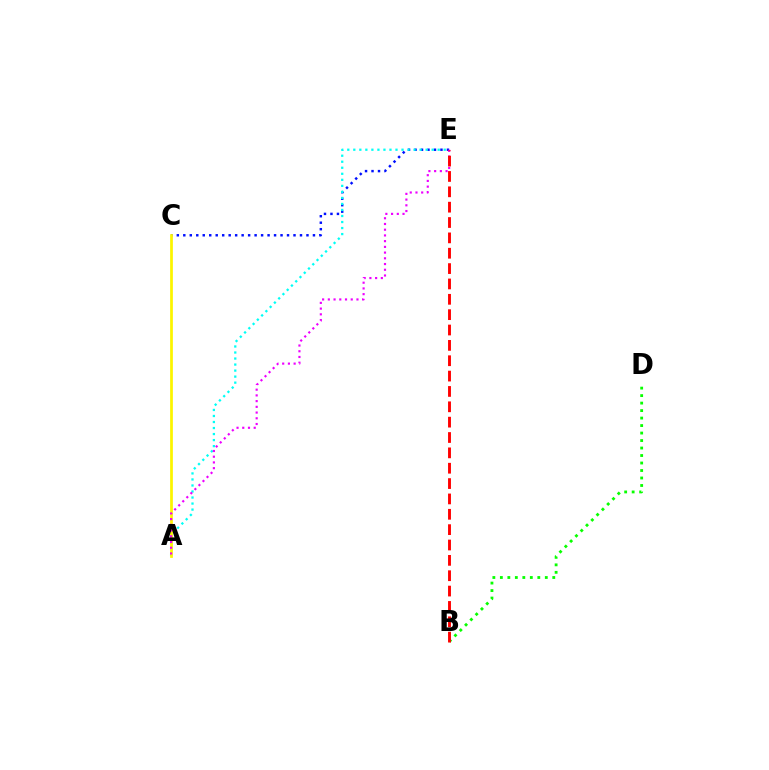{('C', 'E'): [{'color': '#0010ff', 'line_style': 'dotted', 'thickness': 1.76}], ('A', 'E'): [{'color': '#00fff6', 'line_style': 'dotted', 'thickness': 1.64}, {'color': '#ee00ff', 'line_style': 'dotted', 'thickness': 1.55}], ('B', 'D'): [{'color': '#08ff00', 'line_style': 'dotted', 'thickness': 2.04}], ('A', 'C'): [{'color': '#fcf500', 'line_style': 'solid', 'thickness': 1.97}], ('B', 'E'): [{'color': '#ff0000', 'line_style': 'dashed', 'thickness': 2.09}]}